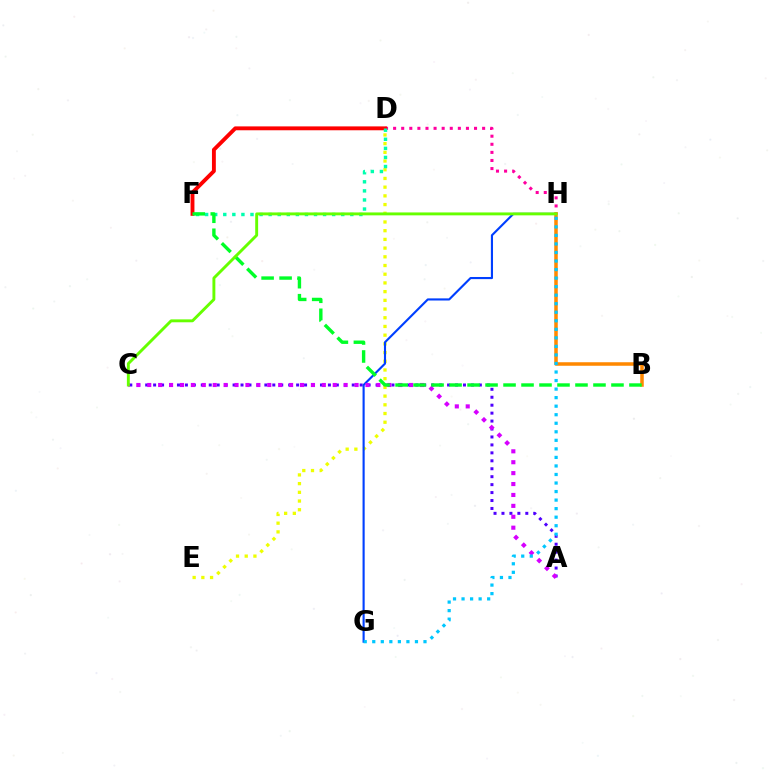{('A', 'C'): [{'color': '#4f00ff', 'line_style': 'dotted', 'thickness': 2.16}, {'color': '#d600ff', 'line_style': 'dotted', 'thickness': 2.96}], ('D', 'E'): [{'color': '#eeff00', 'line_style': 'dotted', 'thickness': 2.37}], ('G', 'H'): [{'color': '#003fff', 'line_style': 'solid', 'thickness': 1.54}, {'color': '#00c7ff', 'line_style': 'dotted', 'thickness': 2.32}], ('D', 'H'): [{'color': '#ff00a0', 'line_style': 'dotted', 'thickness': 2.2}], ('B', 'H'): [{'color': '#ff8800', 'line_style': 'solid', 'thickness': 2.54}], ('D', 'F'): [{'color': '#ff0000', 'line_style': 'solid', 'thickness': 2.79}, {'color': '#00ffaf', 'line_style': 'dotted', 'thickness': 2.47}], ('B', 'F'): [{'color': '#00ff27', 'line_style': 'dashed', 'thickness': 2.44}], ('C', 'H'): [{'color': '#66ff00', 'line_style': 'solid', 'thickness': 2.09}]}